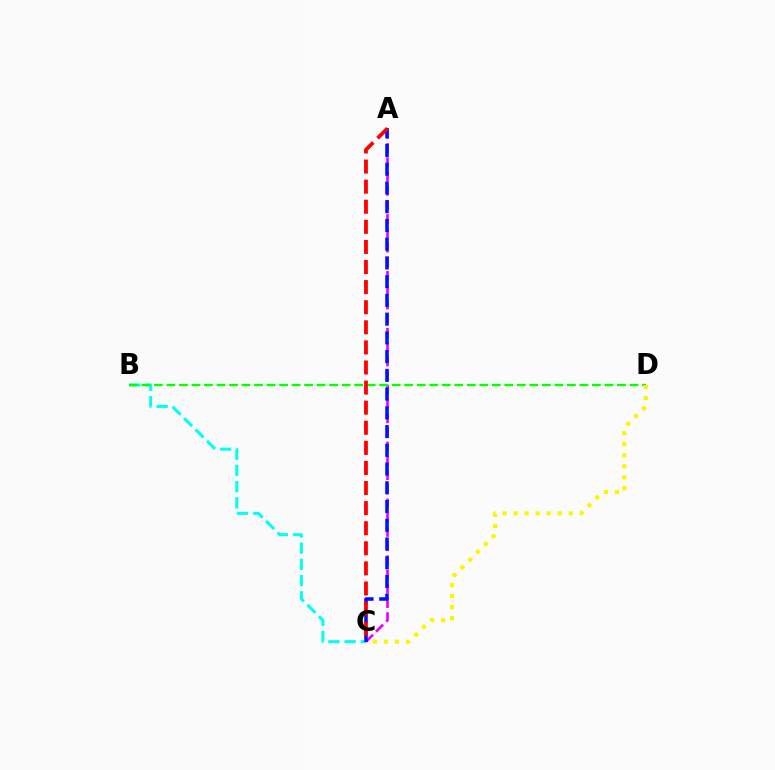{('B', 'C'): [{'color': '#00fff6', 'line_style': 'dashed', 'thickness': 2.2}], ('A', 'C'): [{'color': '#ee00ff', 'line_style': 'dashed', 'thickness': 1.93}, {'color': '#0010ff', 'line_style': 'dashed', 'thickness': 2.55}, {'color': '#ff0000', 'line_style': 'dashed', 'thickness': 2.73}], ('B', 'D'): [{'color': '#08ff00', 'line_style': 'dashed', 'thickness': 1.7}], ('C', 'D'): [{'color': '#fcf500', 'line_style': 'dotted', 'thickness': 2.99}]}